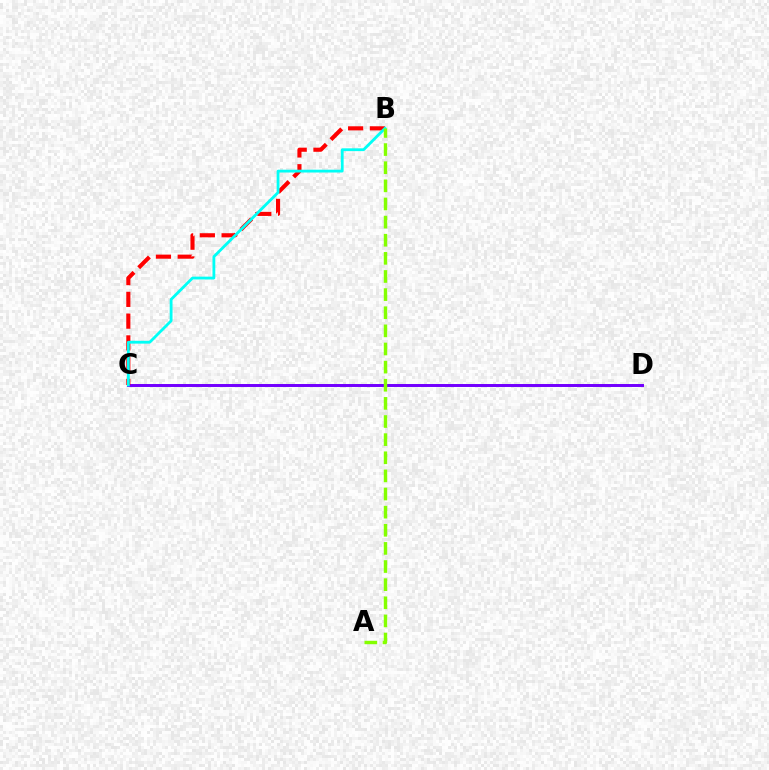{('C', 'D'): [{'color': '#7200ff', 'line_style': 'solid', 'thickness': 2.14}], ('B', 'C'): [{'color': '#ff0000', 'line_style': 'dashed', 'thickness': 2.96}, {'color': '#00fff6', 'line_style': 'solid', 'thickness': 2.02}], ('A', 'B'): [{'color': '#84ff00', 'line_style': 'dashed', 'thickness': 2.46}]}